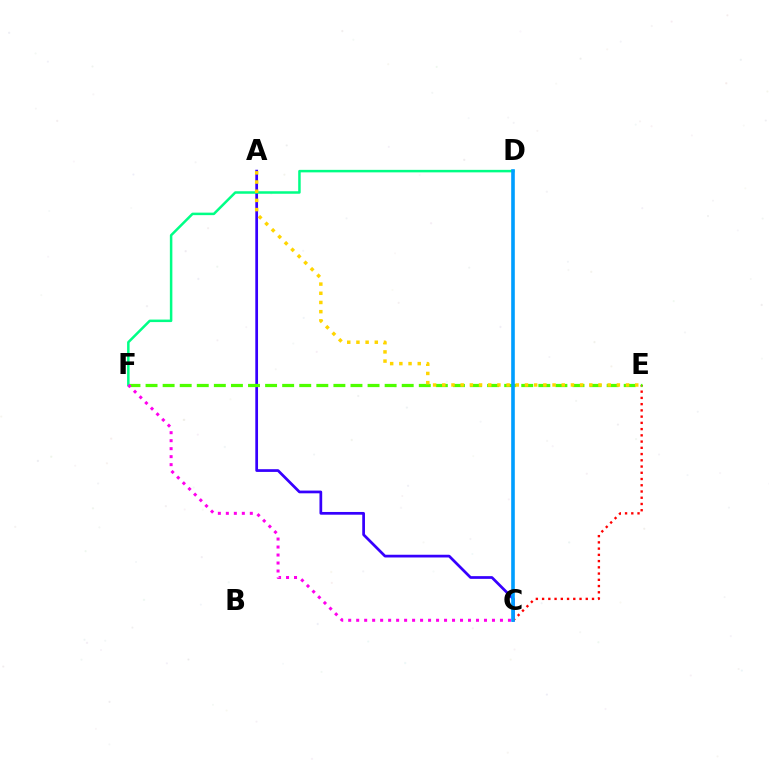{('A', 'C'): [{'color': '#3700ff', 'line_style': 'solid', 'thickness': 1.96}], ('C', 'E'): [{'color': '#ff0000', 'line_style': 'dotted', 'thickness': 1.7}], ('E', 'F'): [{'color': '#4fff00', 'line_style': 'dashed', 'thickness': 2.32}], ('D', 'F'): [{'color': '#00ff86', 'line_style': 'solid', 'thickness': 1.8}], ('C', 'F'): [{'color': '#ff00ed', 'line_style': 'dotted', 'thickness': 2.17}], ('C', 'D'): [{'color': '#009eff', 'line_style': 'solid', 'thickness': 2.61}], ('A', 'E'): [{'color': '#ffd500', 'line_style': 'dotted', 'thickness': 2.5}]}